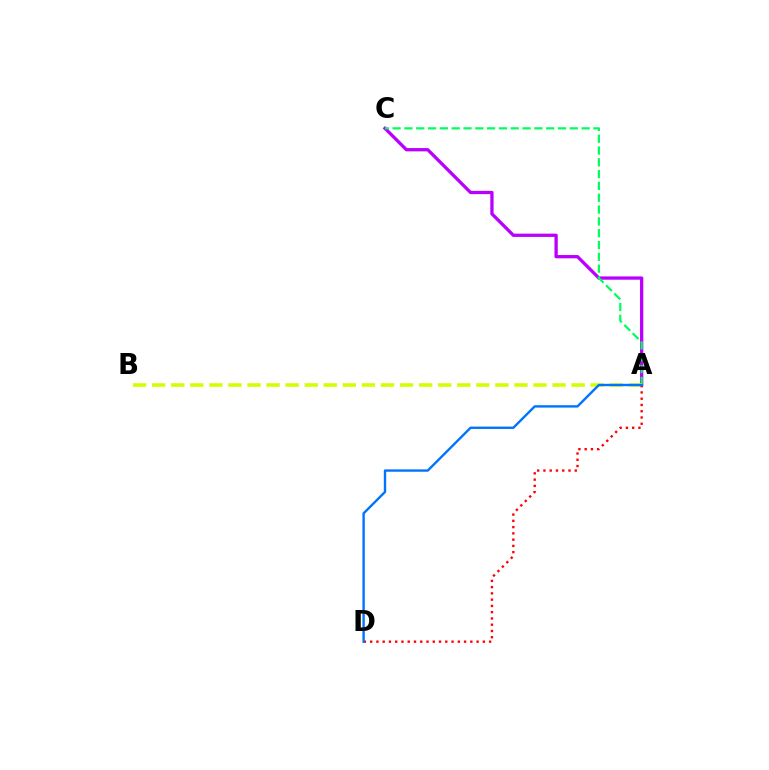{('A', 'C'): [{'color': '#b900ff', 'line_style': 'solid', 'thickness': 2.37}, {'color': '#00ff5c', 'line_style': 'dashed', 'thickness': 1.6}], ('A', 'B'): [{'color': '#d1ff00', 'line_style': 'dashed', 'thickness': 2.59}], ('A', 'D'): [{'color': '#ff0000', 'line_style': 'dotted', 'thickness': 1.7}, {'color': '#0074ff', 'line_style': 'solid', 'thickness': 1.72}]}